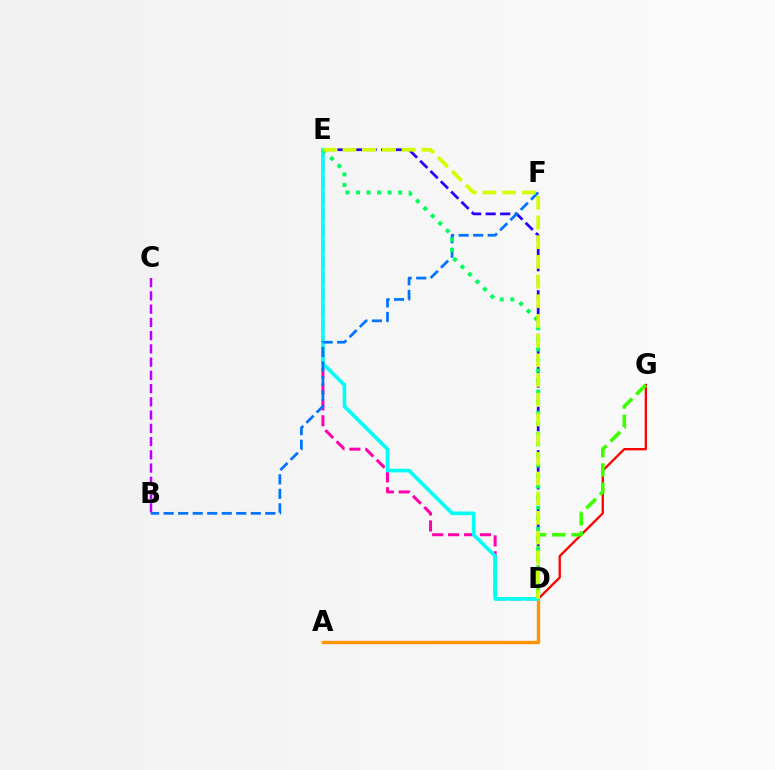{('D', 'G'): [{'color': '#ff0000', 'line_style': 'solid', 'thickness': 1.67}, {'color': '#3dff00', 'line_style': 'dashed', 'thickness': 2.61}], ('D', 'E'): [{'color': '#ff00ac', 'line_style': 'dashed', 'thickness': 2.16}, {'color': '#2500ff', 'line_style': 'dashed', 'thickness': 1.98}, {'color': '#00fff6', 'line_style': 'solid', 'thickness': 2.64}, {'color': '#00ff5c', 'line_style': 'dotted', 'thickness': 2.87}, {'color': '#d1ff00', 'line_style': 'dashed', 'thickness': 2.68}], ('A', 'D'): [{'color': '#ff9400', 'line_style': 'solid', 'thickness': 2.43}], ('B', 'C'): [{'color': '#b900ff', 'line_style': 'dashed', 'thickness': 1.8}], ('B', 'F'): [{'color': '#0074ff', 'line_style': 'dashed', 'thickness': 1.97}]}